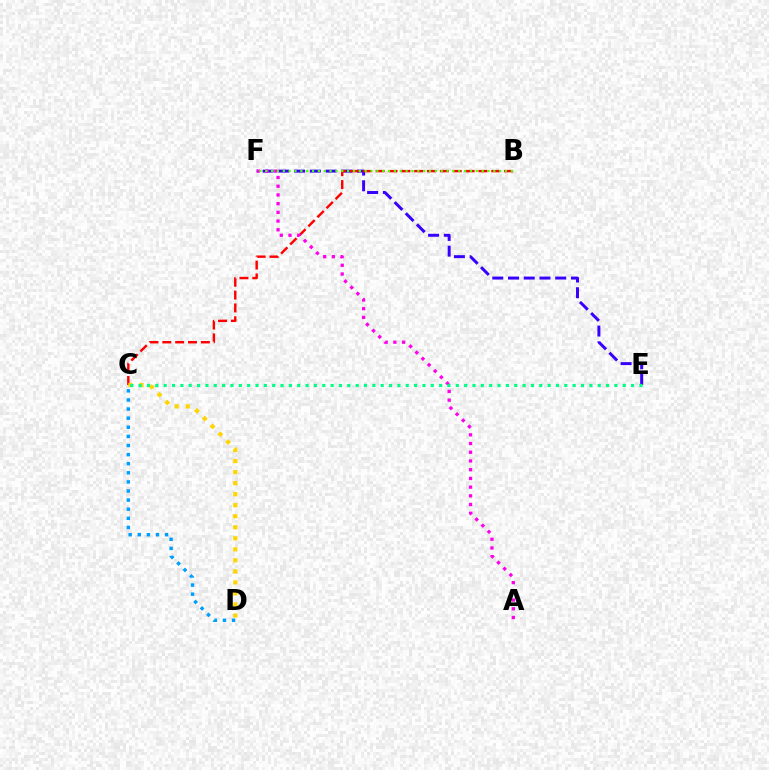{('C', 'D'): [{'color': '#009eff', 'line_style': 'dotted', 'thickness': 2.47}, {'color': '#ffd500', 'line_style': 'dotted', 'thickness': 3.0}], ('E', 'F'): [{'color': '#3700ff', 'line_style': 'dashed', 'thickness': 2.14}], ('B', 'C'): [{'color': '#ff0000', 'line_style': 'dashed', 'thickness': 1.75}], ('A', 'F'): [{'color': '#ff00ed', 'line_style': 'dotted', 'thickness': 2.37}], ('B', 'F'): [{'color': '#4fff00', 'line_style': 'dotted', 'thickness': 1.59}], ('C', 'E'): [{'color': '#00ff86', 'line_style': 'dotted', 'thickness': 2.27}]}